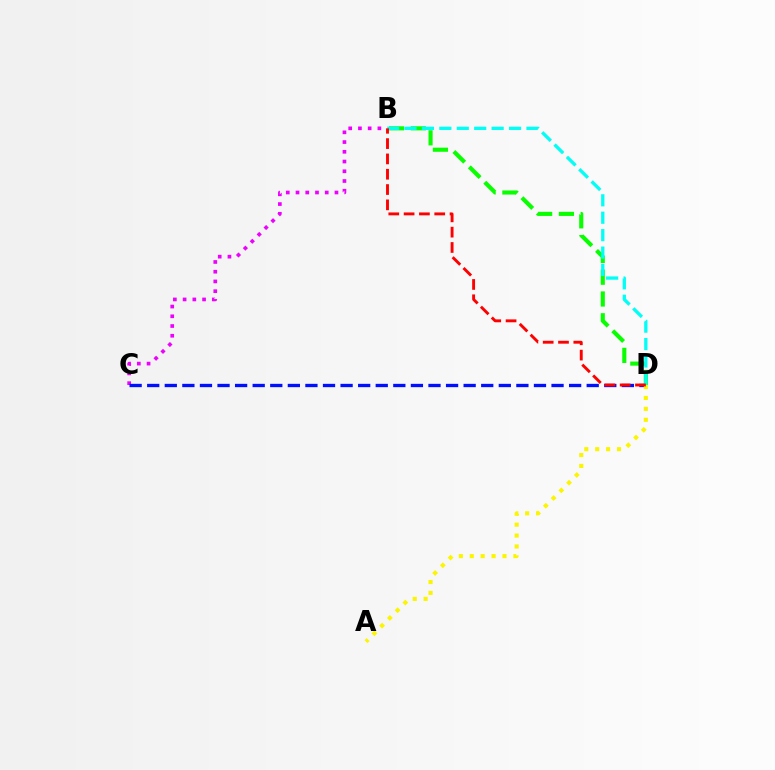{('B', 'D'): [{'color': '#08ff00', 'line_style': 'dashed', 'thickness': 2.96}, {'color': '#00fff6', 'line_style': 'dashed', 'thickness': 2.37}, {'color': '#ff0000', 'line_style': 'dashed', 'thickness': 2.08}], ('B', 'C'): [{'color': '#ee00ff', 'line_style': 'dotted', 'thickness': 2.65}], ('C', 'D'): [{'color': '#0010ff', 'line_style': 'dashed', 'thickness': 2.39}], ('A', 'D'): [{'color': '#fcf500', 'line_style': 'dotted', 'thickness': 2.96}]}